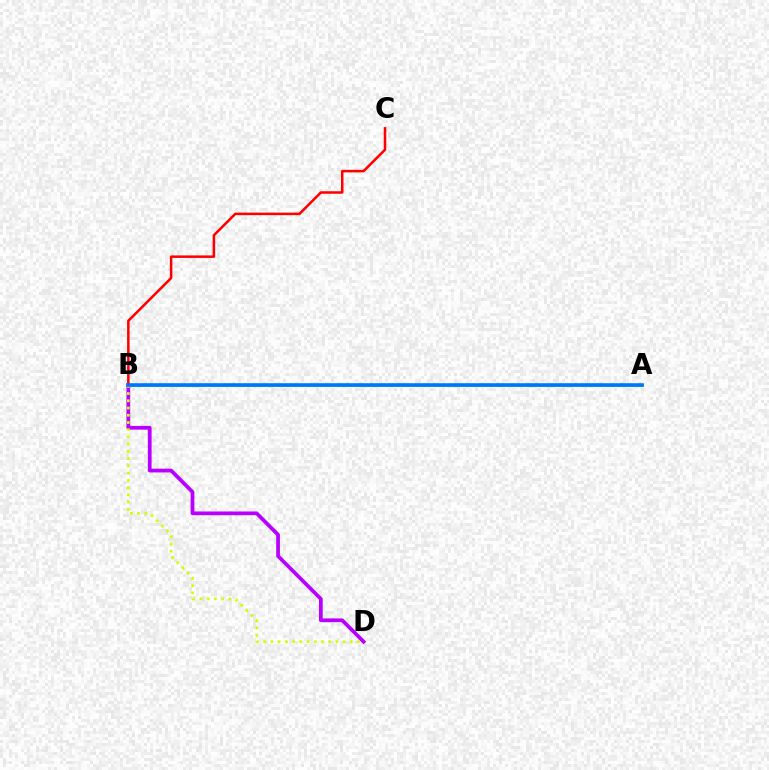{('B', 'D'): [{'color': '#b900ff', 'line_style': 'solid', 'thickness': 2.7}, {'color': '#d1ff00', 'line_style': 'dotted', 'thickness': 1.96}], ('A', 'B'): [{'color': '#00ff5c', 'line_style': 'solid', 'thickness': 2.11}, {'color': '#0074ff', 'line_style': 'solid', 'thickness': 2.58}], ('B', 'C'): [{'color': '#ff0000', 'line_style': 'solid', 'thickness': 1.81}]}